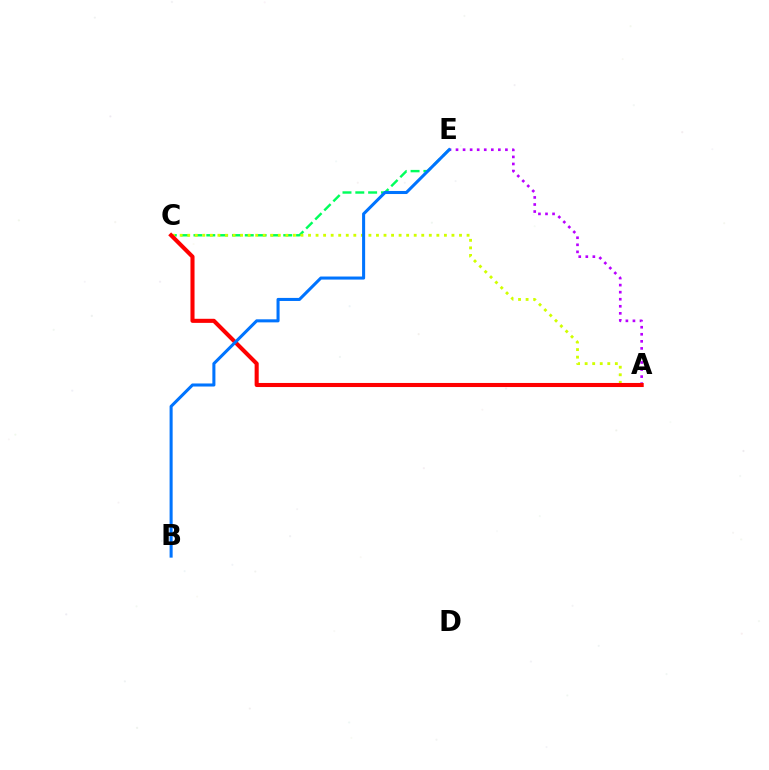{('C', 'E'): [{'color': '#00ff5c', 'line_style': 'dashed', 'thickness': 1.74}], ('A', 'C'): [{'color': '#d1ff00', 'line_style': 'dotted', 'thickness': 2.05}, {'color': '#ff0000', 'line_style': 'solid', 'thickness': 2.94}], ('A', 'E'): [{'color': '#b900ff', 'line_style': 'dotted', 'thickness': 1.92}], ('B', 'E'): [{'color': '#0074ff', 'line_style': 'solid', 'thickness': 2.2}]}